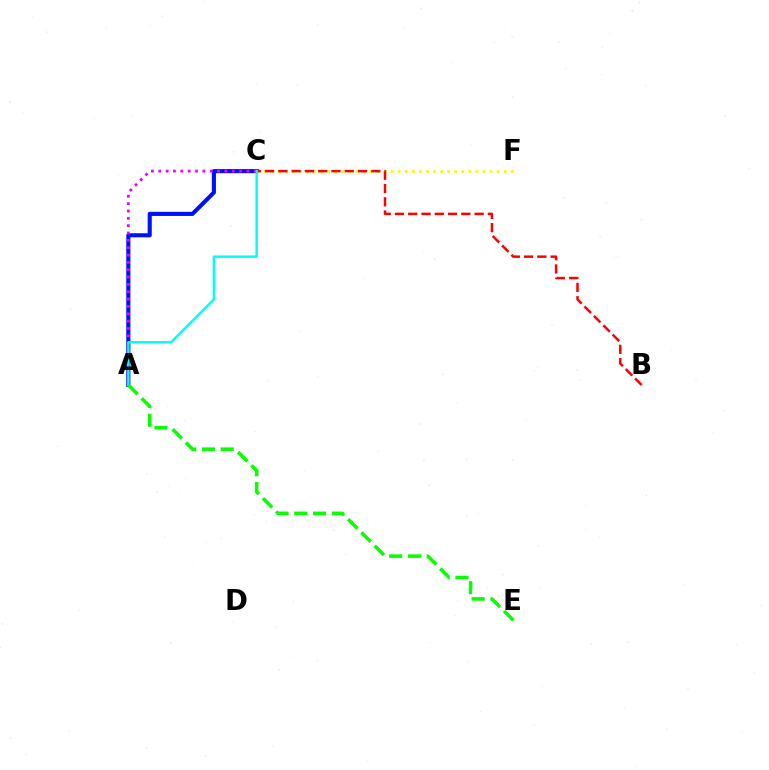{('A', 'C'): [{'color': '#0010ff', 'line_style': 'solid', 'thickness': 2.95}, {'color': '#ee00ff', 'line_style': 'dotted', 'thickness': 2.0}, {'color': '#00fff6', 'line_style': 'solid', 'thickness': 1.79}], ('C', 'F'): [{'color': '#fcf500', 'line_style': 'dotted', 'thickness': 1.92}], ('B', 'C'): [{'color': '#ff0000', 'line_style': 'dashed', 'thickness': 1.8}], ('A', 'E'): [{'color': '#08ff00', 'line_style': 'dashed', 'thickness': 2.55}]}